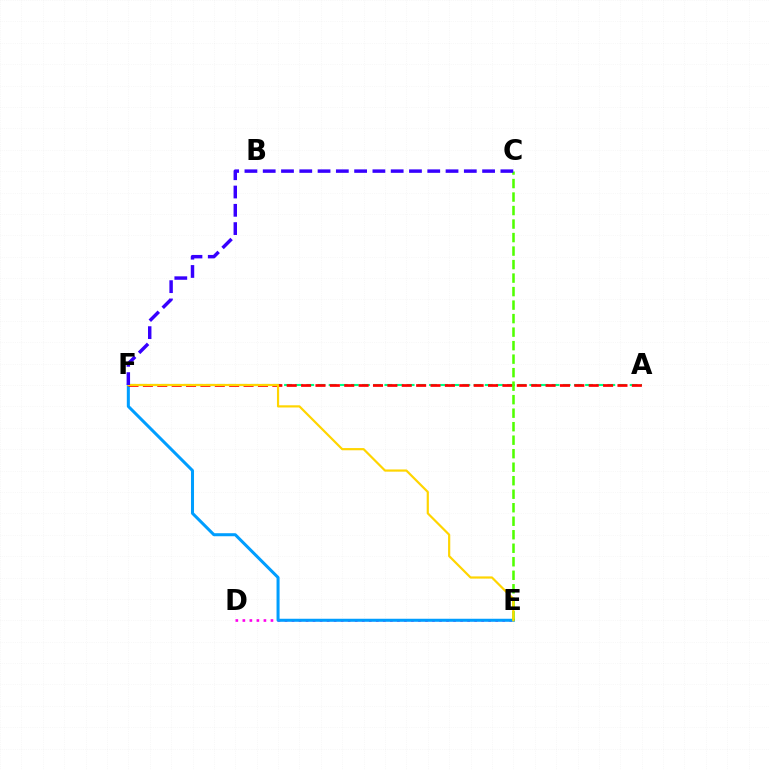{('D', 'E'): [{'color': '#ff00ed', 'line_style': 'dotted', 'thickness': 1.91}], ('A', 'F'): [{'color': '#00ff86', 'line_style': 'dashed', 'thickness': 1.51}, {'color': '#ff0000', 'line_style': 'dashed', 'thickness': 1.95}], ('E', 'F'): [{'color': '#009eff', 'line_style': 'solid', 'thickness': 2.18}, {'color': '#ffd500', 'line_style': 'solid', 'thickness': 1.58}], ('C', 'E'): [{'color': '#4fff00', 'line_style': 'dashed', 'thickness': 1.83}], ('C', 'F'): [{'color': '#3700ff', 'line_style': 'dashed', 'thickness': 2.48}]}